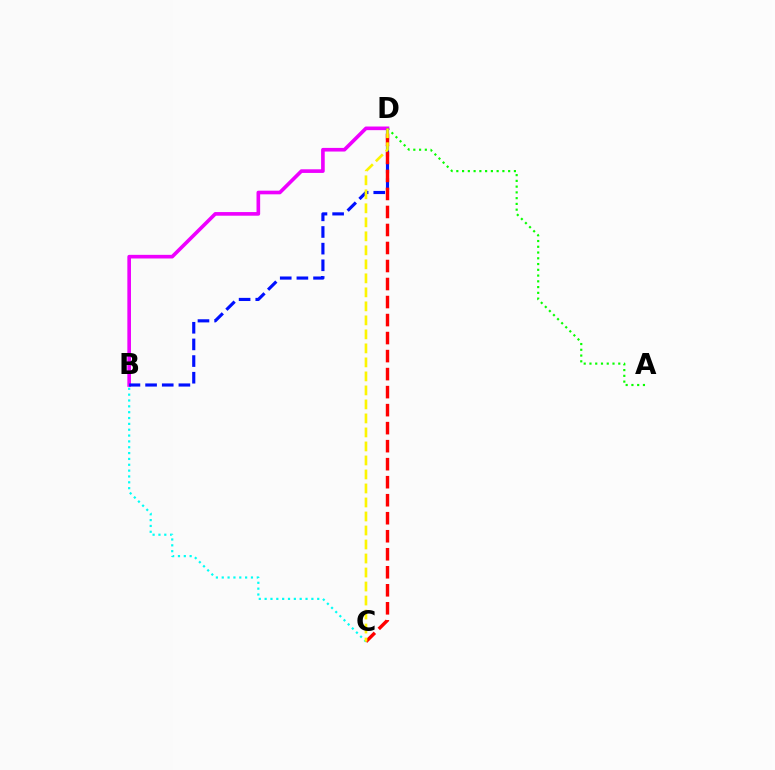{('A', 'D'): [{'color': '#08ff00', 'line_style': 'dotted', 'thickness': 1.56}], ('B', 'D'): [{'color': '#ee00ff', 'line_style': 'solid', 'thickness': 2.62}, {'color': '#0010ff', 'line_style': 'dashed', 'thickness': 2.26}], ('B', 'C'): [{'color': '#00fff6', 'line_style': 'dotted', 'thickness': 1.59}], ('C', 'D'): [{'color': '#ff0000', 'line_style': 'dashed', 'thickness': 2.45}, {'color': '#fcf500', 'line_style': 'dashed', 'thickness': 1.9}]}